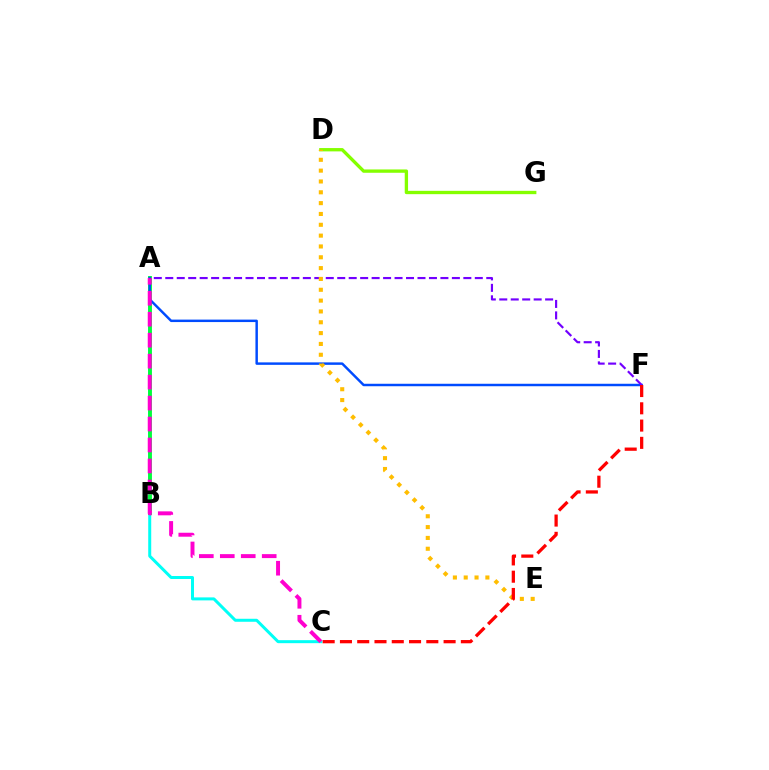{('A', 'C'): [{'color': '#00fff6', 'line_style': 'solid', 'thickness': 2.16}, {'color': '#ff00cf', 'line_style': 'dashed', 'thickness': 2.85}], ('A', 'B'): [{'color': '#00ff39', 'line_style': 'solid', 'thickness': 2.78}], ('A', 'F'): [{'color': '#004bff', 'line_style': 'solid', 'thickness': 1.78}, {'color': '#7200ff', 'line_style': 'dashed', 'thickness': 1.56}], ('D', 'G'): [{'color': '#84ff00', 'line_style': 'solid', 'thickness': 2.39}], ('D', 'E'): [{'color': '#ffbd00', 'line_style': 'dotted', 'thickness': 2.94}], ('C', 'F'): [{'color': '#ff0000', 'line_style': 'dashed', 'thickness': 2.35}]}